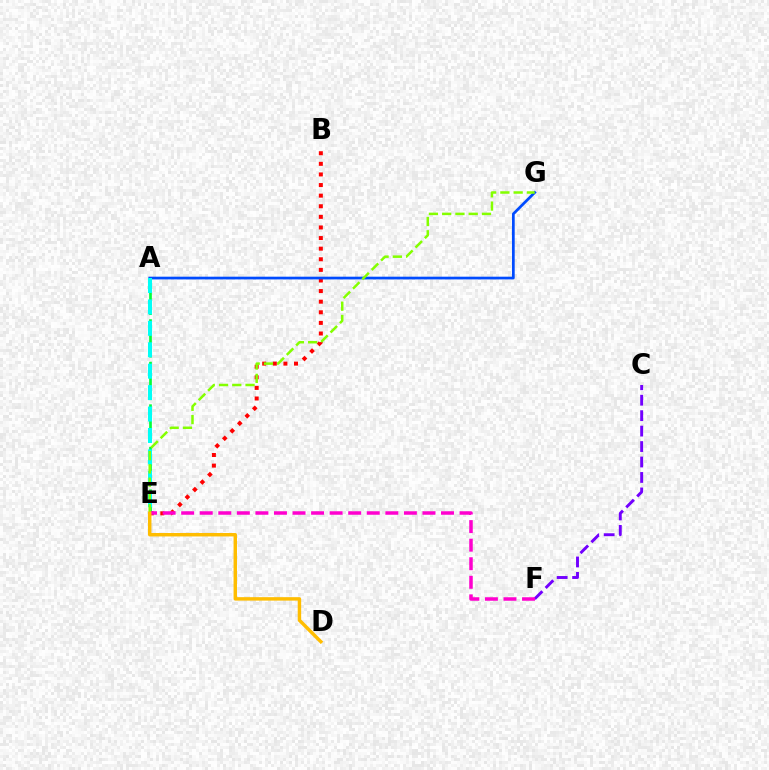{('A', 'E'): [{'color': '#00ff39', 'line_style': 'dashed', 'thickness': 1.93}, {'color': '#00fff6', 'line_style': 'dashed', 'thickness': 2.91}], ('B', 'E'): [{'color': '#ff0000', 'line_style': 'dotted', 'thickness': 2.88}], ('A', 'G'): [{'color': '#004bff', 'line_style': 'solid', 'thickness': 1.96}], ('C', 'F'): [{'color': '#7200ff', 'line_style': 'dashed', 'thickness': 2.1}], ('E', 'F'): [{'color': '#ff00cf', 'line_style': 'dashed', 'thickness': 2.52}], ('E', 'G'): [{'color': '#84ff00', 'line_style': 'dashed', 'thickness': 1.8}], ('D', 'E'): [{'color': '#ffbd00', 'line_style': 'solid', 'thickness': 2.48}]}